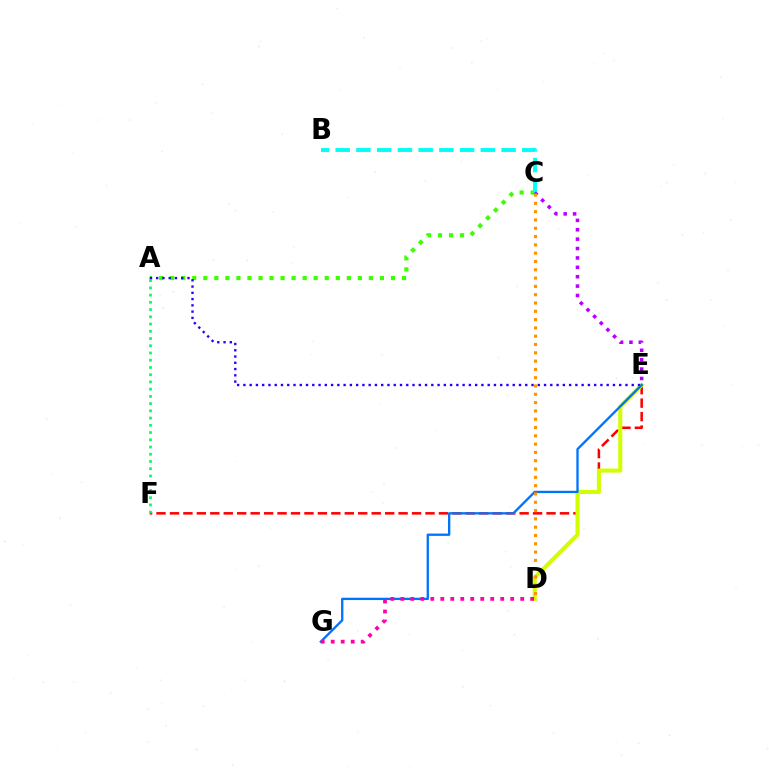{('A', 'C'): [{'color': '#3dff00', 'line_style': 'dotted', 'thickness': 3.0}], ('E', 'F'): [{'color': '#ff0000', 'line_style': 'dashed', 'thickness': 1.83}], ('B', 'C'): [{'color': '#00fff6', 'line_style': 'dashed', 'thickness': 2.82}], ('D', 'E'): [{'color': '#d1ff00', 'line_style': 'solid', 'thickness': 2.92}], ('A', 'E'): [{'color': '#2500ff', 'line_style': 'dotted', 'thickness': 1.7}], ('C', 'E'): [{'color': '#b900ff', 'line_style': 'dotted', 'thickness': 2.55}], ('E', 'G'): [{'color': '#0074ff', 'line_style': 'solid', 'thickness': 1.68}], ('D', 'G'): [{'color': '#ff00ac', 'line_style': 'dotted', 'thickness': 2.71}], ('C', 'D'): [{'color': '#ff9400', 'line_style': 'dotted', 'thickness': 2.26}], ('A', 'F'): [{'color': '#00ff5c', 'line_style': 'dotted', 'thickness': 1.97}]}